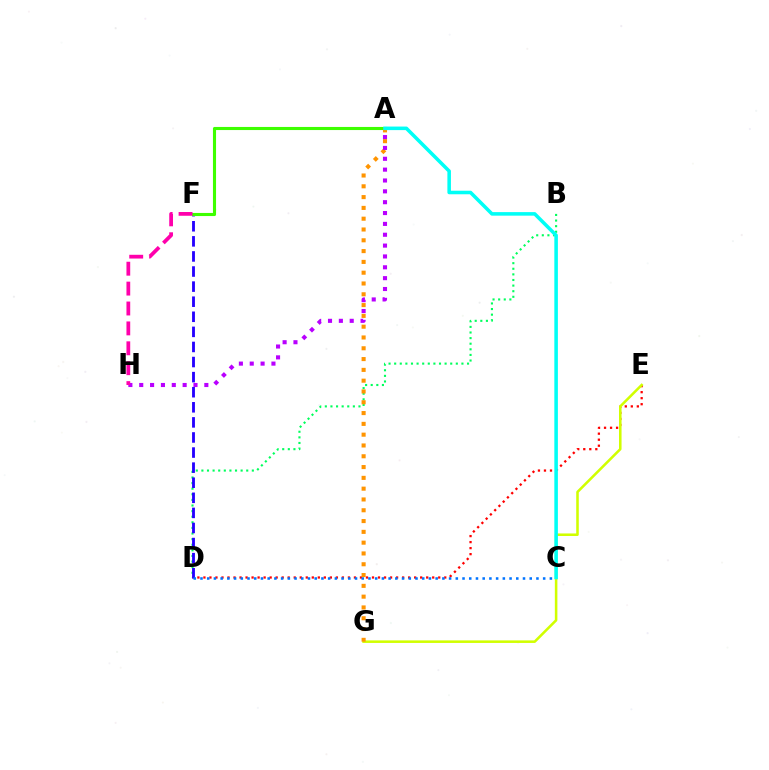{('B', 'D'): [{'color': '#00ff5c', 'line_style': 'dotted', 'thickness': 1.52}], ('D', 'E'): [{'color': '#ff0000', 'line_style': 'dotted', 'thickness': 1.64}], ('D', 'F'): [{'color': '#2500ff', 'line_style': 'dashed', 'thickness': 2.05}], ('C', 'D'): [{'color': '#0074ff', 'line_style': 'dotted', 'thickness': 1.83}], ('A', 'F'): [{'color': '#3dff00', 'line_style': 'solid', 'thickness': 2.23}], ('E', 'G'): [{'color': '#d1ff00', 'line_style': 'solid', 'thickness': 1.84}], ('A', 'G'): [{'color': '#ff9400', 'line_style': 'dotted', 'thickness': 2.93}], ('A', 'H'): [{'color': '#b900ff', 'line_style': 'dotted', 'thickness': 2.95}], ('F', 'H'): [{'color': '#ff00ac', 'line_style': 'dashed', 'thickness': 2.7}], ('A', 'C'): [{'color': '#00fff6', 'line_style': 'solid', 'thickness': 2.56}]}